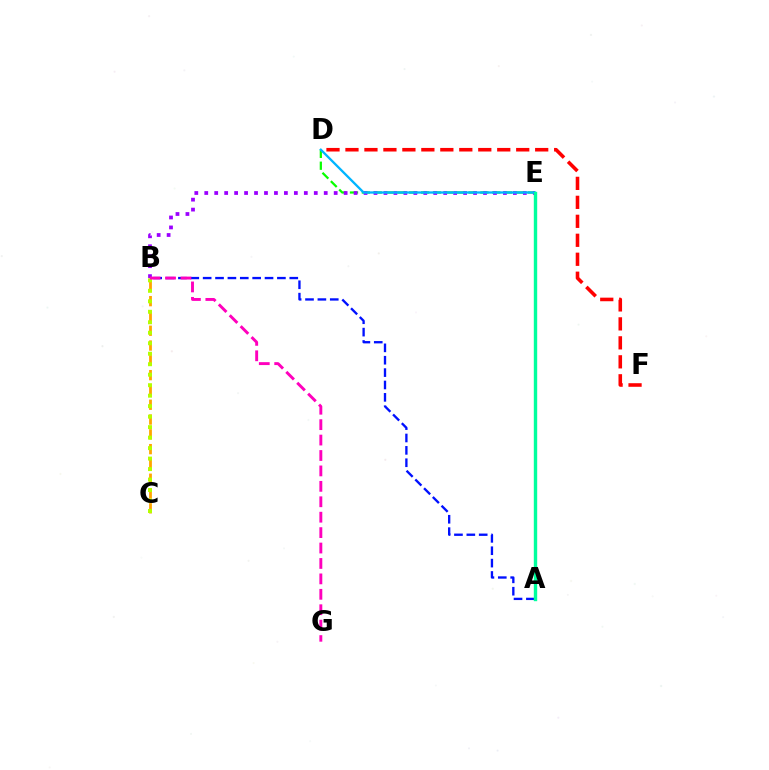{('B', 'C'): [{'color': '#ffa500', 'line_style': 'dashed', 'thickness': 2.01}, {'color': '#b3ff00', 'line_style': 'dotted', 'thickness': 2.85}], ('D', 'E'): [{'color': '#08ff00', 'line_style': 'dashed', 'thickness': 1.61}, {'color': '#00b5ff', 'line_style': 'solid', 'thickness': 1.66}], ('B', 'E'): [{'color': '#9b00ff', 'line_style': 'dotted', 'thickness': 2.7}], ('D', 'F'): [{'color': '#ff0000', 'line_style': 'dashed', 'thickness': 2.58}], ('A', 'B'): [{'color': '#0010ff', 'line_style': 'dashed', 'thickness': 1.68}], ('B', 'G'): [{'color': '#ff00bd', 'line_style': 'dashed', 'thickness': 2.1}], ('A', 'E'): [{'color': '#00ff9d', 'line_style': 'solid', 'thickness': 2.44}]}